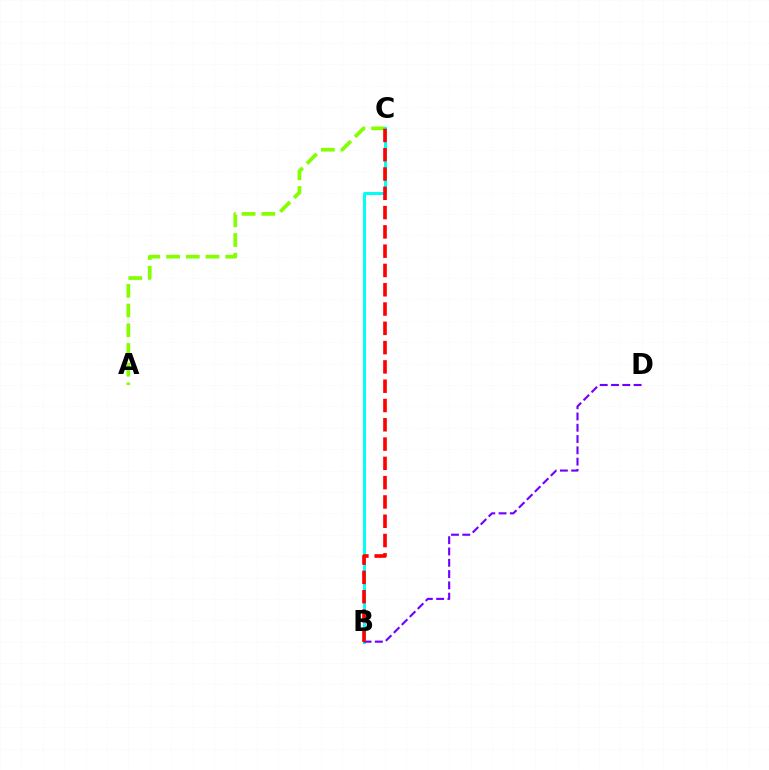{('A', 'C'): [{'color': '#84ff00', 'line_style': 'dashed', 'thickness': 2.68}], ('B', 'C'): [{'color': '#00fff6', 'line_style': 'solid', 'thickness': 2.17}, {'color': '#ff0000', 'line_style': 'dashed', 'thickness': 2.62}], ('B', 'D'): [{'color': '#7200ff', 'line_style': 'dashed', 'thickness': 1.53}]}